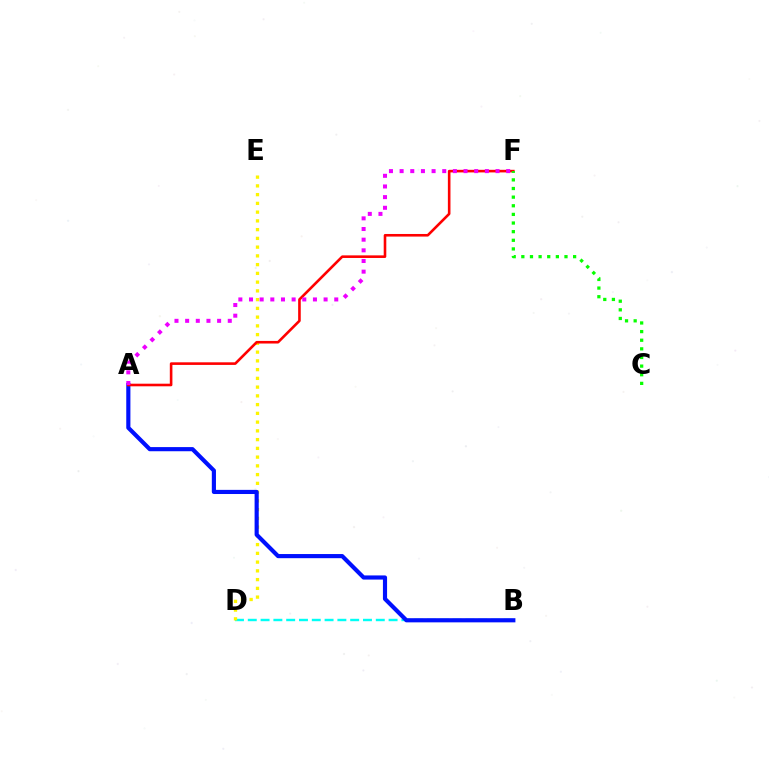{('B', 'D'): [{'color': '#00fff6', 'line_style': 'dashed', 'thickness': 1.74}], ('D', 'E'): [{'color': '#fcf500', 'line_style': 'dotted', 'thickness': 2.38}], ('A', 'B'): [{'color': '#0010ff', 'line_style': 'solid', 'thickness': 2.98}], ('A', 'F'): [{'color': '#ff0000', 'line_style': 'solid', 'thickness': 1.87}, {'color': '#ee00ff', 'line_style': 'dotted', 'thickness': 2.9}], ('C', 'F'): [{'color': '#08ff00', 'line_style': 'dotted', 'thickness': 2.34}]}